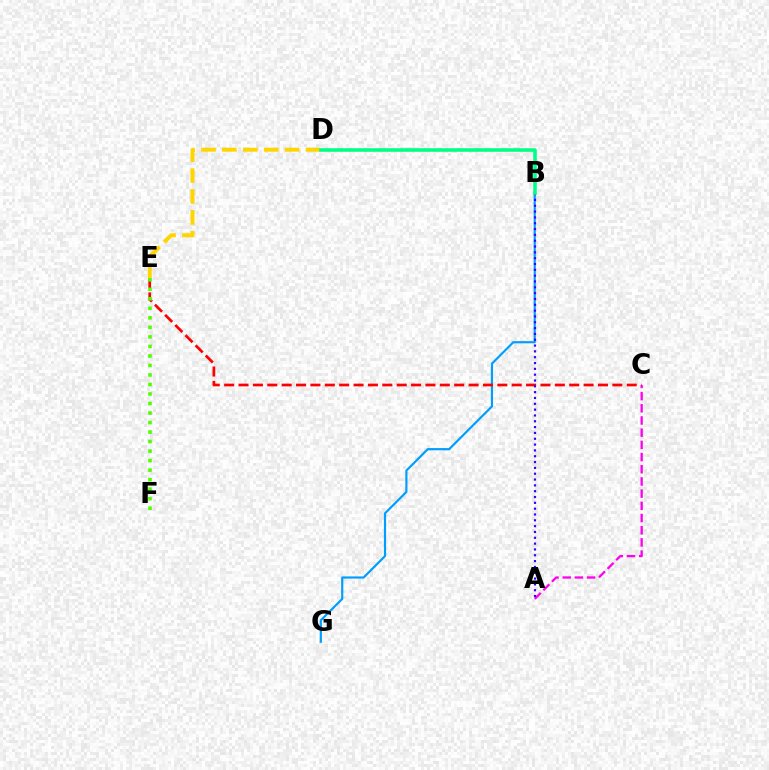{('B', 'G'): [{'color': '#009eff', 'line_style': 'solid', 'thickness': 1.56}], ('C', 'E'): [{'color': '#ff0000', 'line_style': 'dashed', 'thickness': 1.95}], ('A', 'C'): [{'color': '#ff00ed', 'line_style': 'dashed', 'thickness': 1.66}], ('A', 'B'): [{'color': '#3700ff', 'line_style': 'dotted', 'thickness': 1.58}], ('E', 'F'): [{'color': '#4fff00', 'line_style': 'dotted', 'thickness': 2.59}], ('D', 'E'): [{'color': '#ffd500', 'line_style': 'dashed', 'thickness': 2.84}], ('B', 'D'): [{'color': '#00ff86', 'line_style': 'solid', 'thickness': 2.58}]}